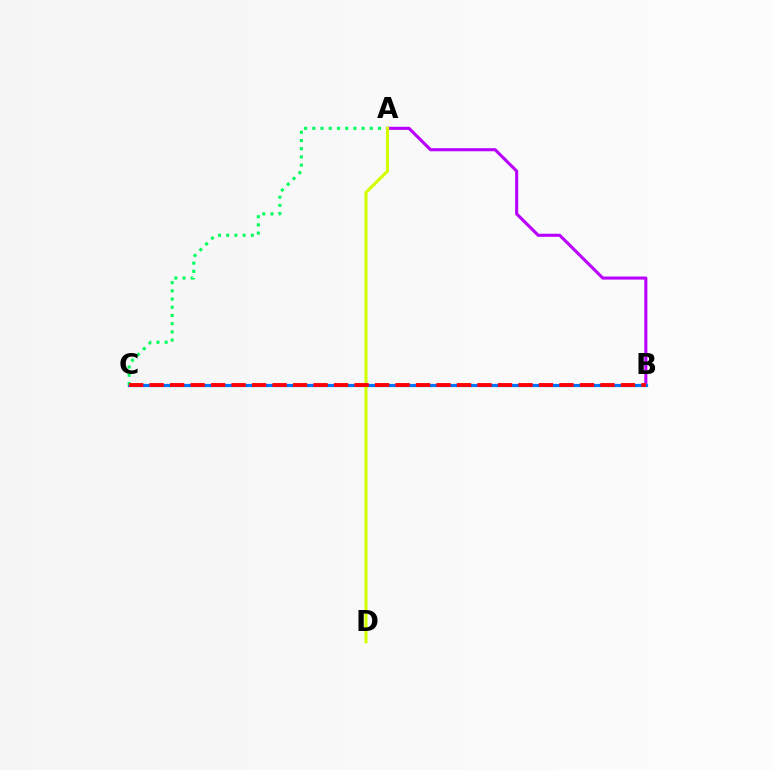{('A', 'B'): [{'color': '#b900ff', 'line_style': 'solid', 'thickness': 2.22}], ('B', 'C'): [{'color': '#0074ff', 'line_style': 'solid', 'thickness': 2.3}, {'color': '#ff0000', 'line_style': 'dashed', 'thickness': 2.78}], ('A', 'C'): [{'color': '#00ff5c', 'line_style': 'dotted', 'thickness': 2.23}], ('A', 'D'): [{'color': '#d1ff00', 'line_style': 'solid', 'thickness': 2.25}]}